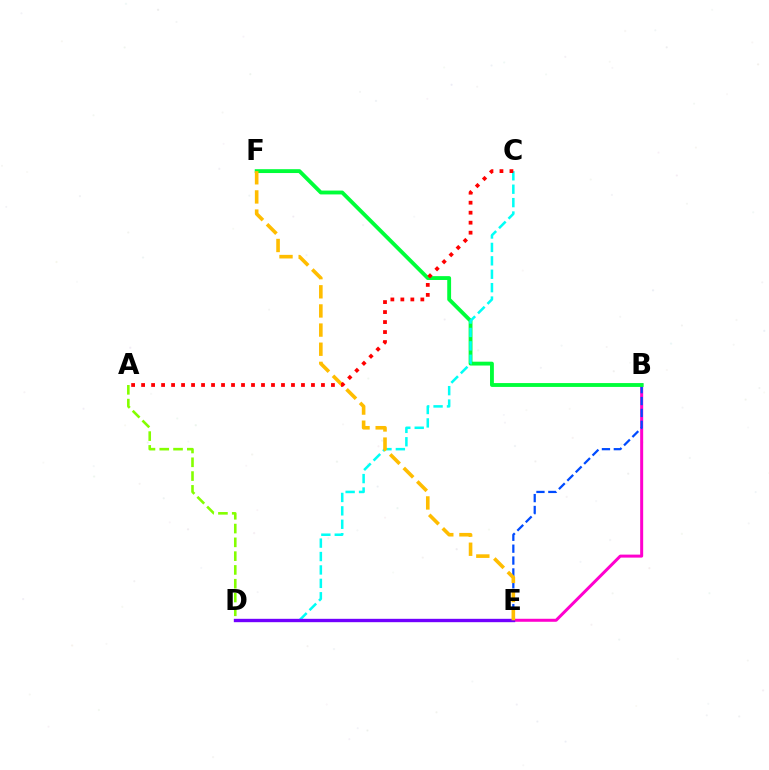{('A', 'D'): [{'color': '#84ff00', 'line_style': 'dashed', 'thickness': 1.87}], ('B', 'E'): [{'color': '#ff00cf', 'line_style': 'solid', 'thickness': 2.16}, {'color': '#004bff', 'line_style': 'dashed', 'thickness': 1.61}], ('B', 'F'): [{'color': '#00ff39', 'line_style': 'solid', 'thickness': 2.77}], ('C', 'D'): [{'color': '#00fff6', 'line_style': 'dashed', 'thickness': 1.82}], ('D', 'E'): [{'color': '#7200ff', 'line_style': 'solid', 'thickness': 2.42}], ('E', 'F'): [{'color': '#ffbd00', 'line_style': 'dashed', 'thickness': 2.6}], ('A', 'C'): [{'color': '#ff0000', 'line_style': 'dotted', 'thickness': 2.71}]}